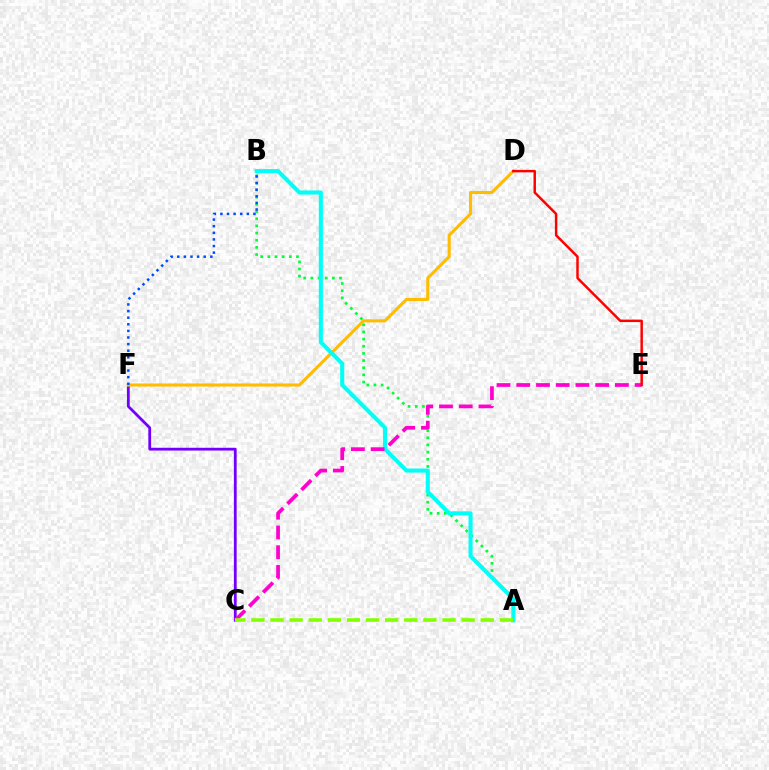{('C', 'F'): [{'color': '#7200ff', 'line_style': 'solid', 'thickness': 2.01}], ('A', 'B'): [{'color': '#00ff39', 'line_style': 'dotted', 'thickness': 1.95}, {'color': '#00fff6', 'line_style': 'solid', 'thickness': 2.93}], ('D', 'F'): [{'color': '#ffbd00', 'line_style': 'solid', 'thickness': 2.23}], ('C', 'E'): [{'color': '#ff00cf', 'line_style': 'dashed', 'thickness': 2.68}], ('D', 'E'): [{'color': '#ff0000', 'line_style': 'solid', 'thickness': 1.78}], ('A', 'C'): [{'color': '#84ff00', 'line_style': 'dashed', 'thickness': 2.6}], ('B', 'F'): [{'color': '#004bff', 'line_style': 'dotted', 'thickness': 1.8}]}